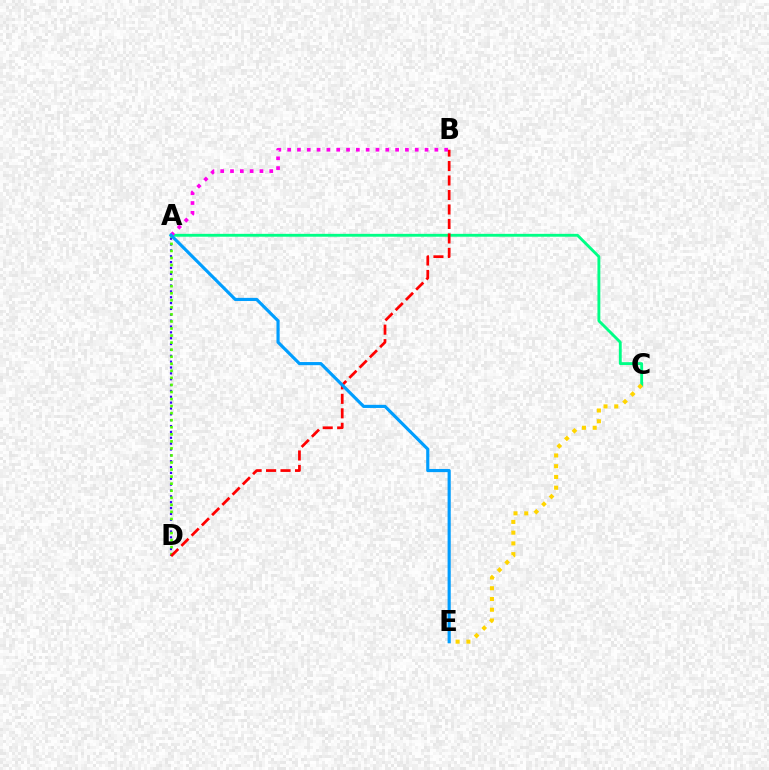{('A', 'D'): [{'color': '#3700ff', 'line_style': 'dotted', 'thickness': 1.59}, {'color': '#4fff00', 'line_style': 'dotted', 'thickness': 1.92}], ('A', 'C'): [{'color': '#00ff86', 'line_style': 'solid', 'thickness': 2.07}], ('C', 'E'): [{'color': '#ffd500', 'line_style': 'dotted', 'thickness': 2.92}], ('B', 'D'): [{'color': '#ff0000', 'line_style': 'dashed', 'thickness': 1.97}], ('A', 'B'): [{'color': '#ff00ed', 'line_style': 'dotted', 'thickness': 2.67}], ('A', 'E'): [{'color': '#009eff', 'line_style': 'solid', 'thickness': 2.27}]}